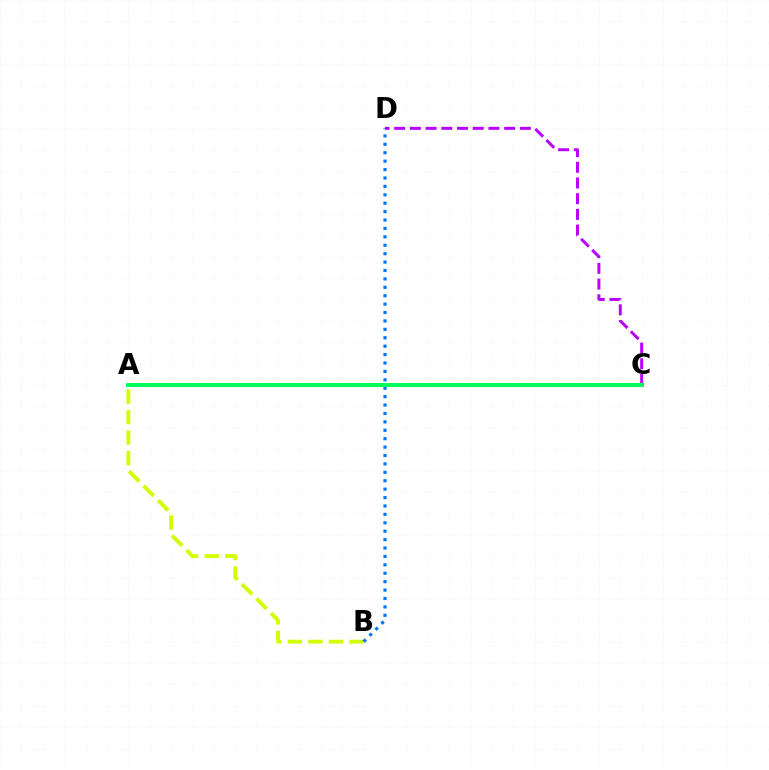{('A', 'B'): [{'color': '#d1ff00', 'line_style': 'dashed', 'thickness': 2.79}], ('B', 'D'): [{'color': '#0074ff', 'line_style': 'dotted', 'thickness': 2.28}], ('A', 'C'): [{'color': '#ff0000', 'line_style': 'solid', 'thickness': 2.73}, {'color': '#00ff5c', 'line_style': 'solid', 'thickness': 2.93}], ('C', 'D'): [{'color': '#b900ff', 'line_style': 'dashed', 'thickness': 2.13}]}